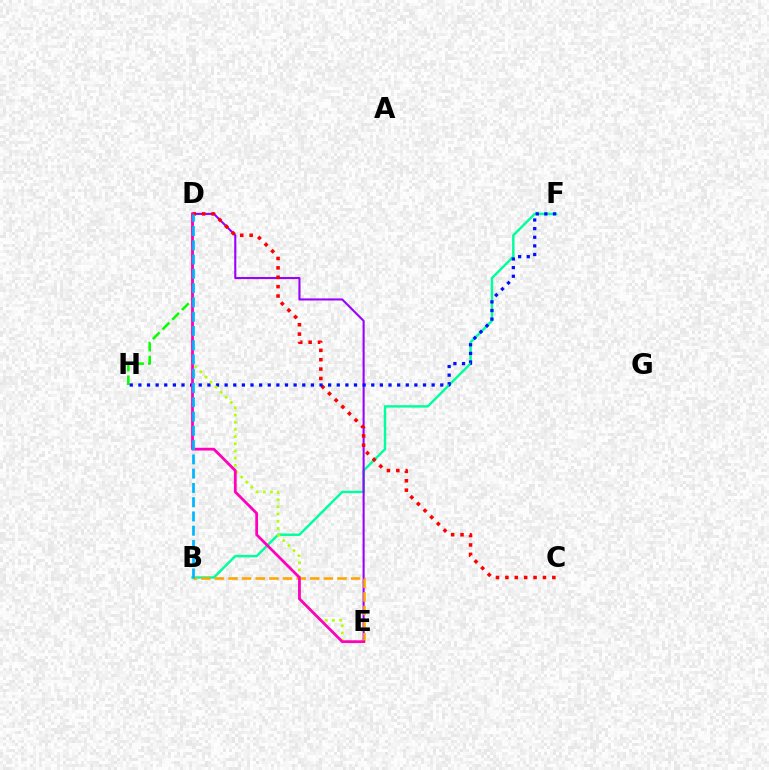{('B', 'F'): [{'color': '#00ff9d', 'line_style': 'solid', 'thickness': 1.76}], ('D', 'E'): [{'color': '#9b00ff', 'line_style': 'solid', 'thickness': 1.51}, {'color': '#b3ff00', 'line_style': 'dotted', 'thickness': 1.95}, {'color': '#ff00bd', 'line_style': 'solid', 'thickness': 1.99}], ('C', 'D'): [{'color': '#ff0000', 'line_style': 'dotted', 'thickness': 2.55}], ('D', 'H'): [{'color': '#08ff00', 'line_style': 'dashed', 'thickness': 1.86}], ('F', 'H'): [{'color': '#0010ff', 'line_style': 'dotted', 'thickness': 2.34}], ('B', 'E'): [{'color': '#ffa500', 'line_style': 'dashed', 'thickness': 1.85}], ('B', 'D'): [{'color': '#00b5ff', 'line_style': 'dashed', 'thickness': 1.94}]}